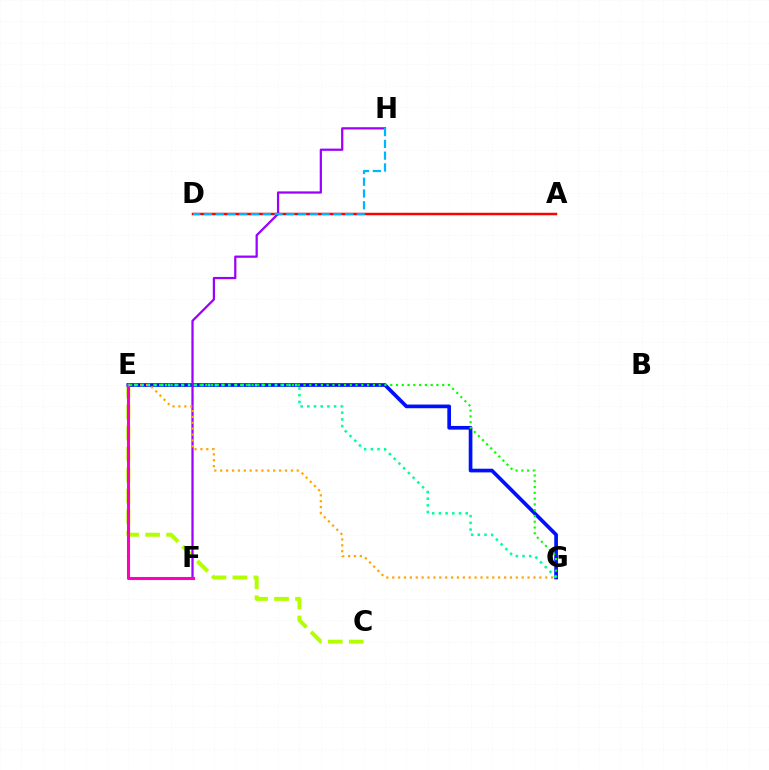{('C', 'E'): [{'color': '#b3ff00', 'line_style': 'dashed', 'thickness': 2.85}], ('A', 'D'): [{'color': '#ff0000', 'line_style': 'solid', 'thickness': 1.79}], ('E', 'G'): [{'color': '#0010ff', 'line_style': 'solid', 'thickness': 2.65}, {'color': '#ffa500', 'line_style': 'dotted', 'thickness': 1.6}, {'color': '#08ff00', 'line_style': 'dotted', 'thickness': 1.57}, {'color': '#00ff9d', 'line_style': 'dotted', 'thickness': 1.82}], ('F', 'H'): [{'color': '#9b00ff', 'line_style': 'solid', 'thickness': 1.61}], ('E', 'F'): [{'color': '#ff00bd', 'line_style': 'solid', 'thickness': 2.21}], ('D', 'H'): [{'color': '#00b5ff', 'line_style': 'dashed', 'thickness': 1.6}]}